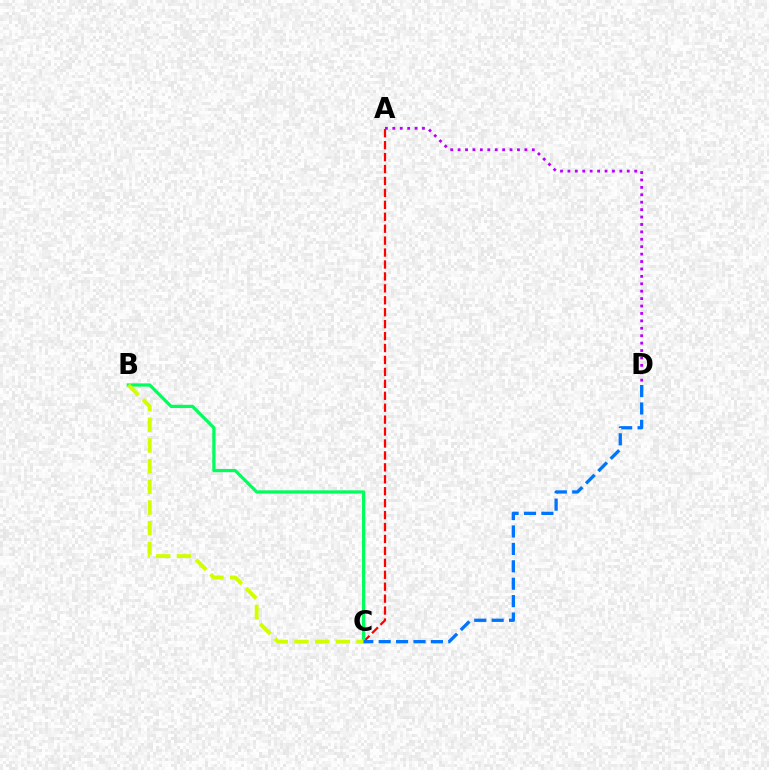{('A', 'C'): [{'color': '#ff0000', 'line_style': 'dashed', 'thickness': 1.62}], ('A', 'D'): [{'color': '#b900ff', 'line_style': 'dotted', 'thickness': 2.02}], ('B', 'C'): [{'color': '#00ff5c', 'line_style': 'solid', 'thickness': 2.33}, {'color': '#d1ff00', 'line_style': 'dashed', 'thickness': 2.81}], ('C', 'D'): [{'color': '#0074ff', 'line_style': 'dashed', 'thickness': 2.36}]}